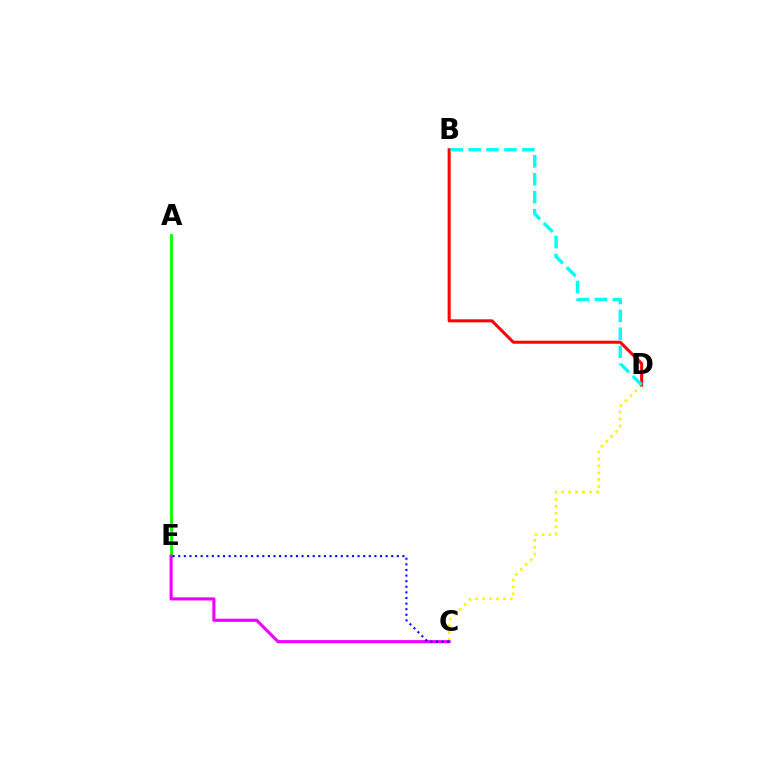{('C', 'D'): [{'color': '#fcf500', 'line_style': 'dotted', 'thickness': 1.89}], ('A', 'E'): [{'color': '#08ff00', 'line_style': 'solid', 'thickness': 2.03}], ('C', 'E'): [{'color': '#ee00ff', 'line_style': 'solid', 'thickness': 2.23}, {'color': '#0010ff', 'line_style': 'dotted', 'thickness': 1.52}], ('B', 'D'): [{'color': '#ff0000', 'line_style': 'solid', 'thickness': 2.17}, {'color': '#00fff6', 'line_style': 'dashed', 'thickness': 2.43}]}